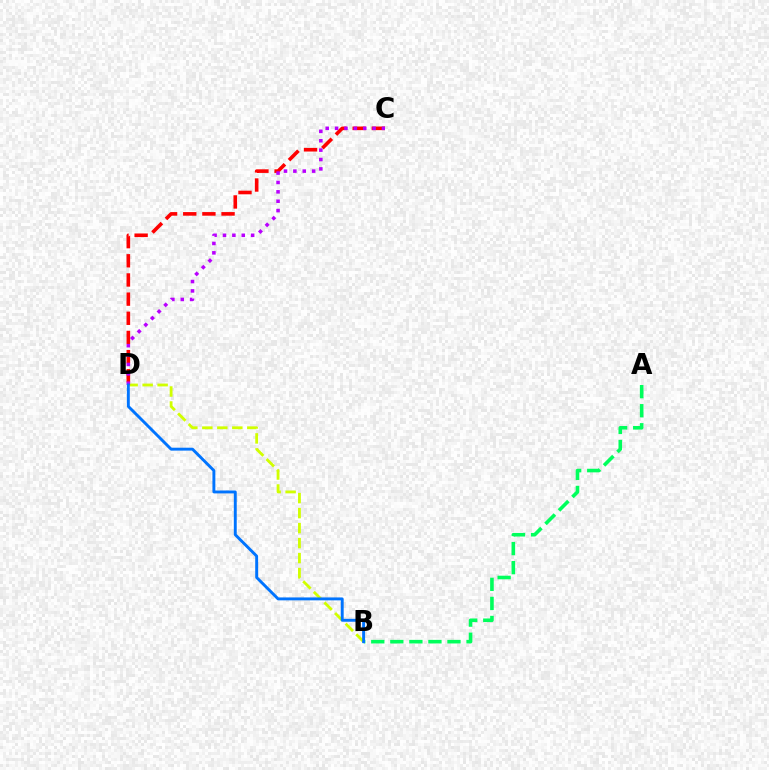{('A', 'B'): [{'color': '#00ff5c', 'line_style': 'dashed', 'thickness': 2.59}], ('C', 'D'): [{'color': '#ff0000', 'line_style': 'dashed', 'thickness': 2.6}, {'color': '#b900ff', 'line_style': 'dotted', 'thickness': 2.55}], ('B', 'D'): [{'color': '#d1ff00', 'line_style': 'dashed', 'thickness': 2.04}, {'color': '#0074ff', 'line_style': 'solid', 'thickness': 2.09}]}